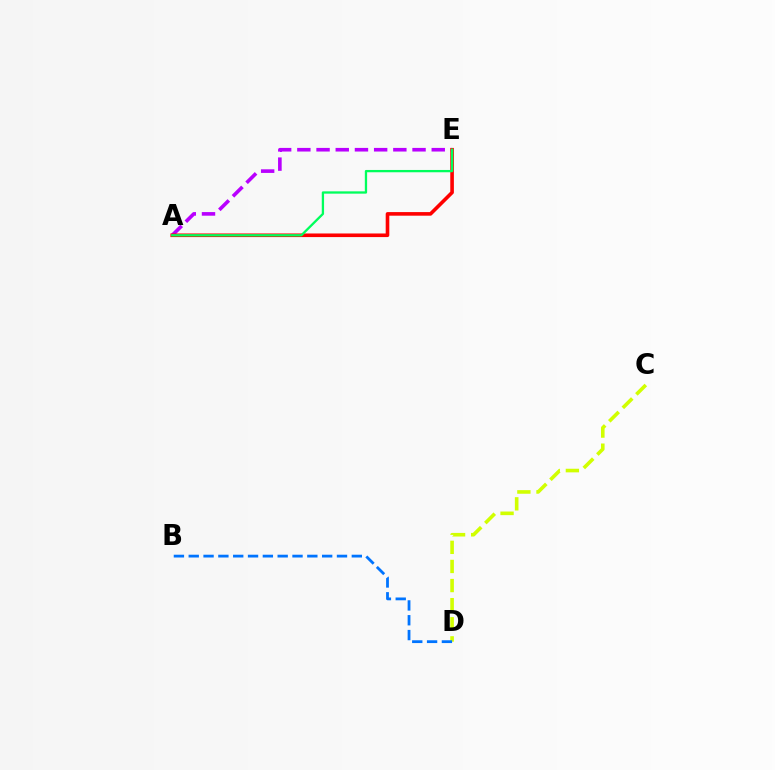{('A', 'E'): [{'color': '#b900ff', 'line_style': 'dashed', 'thickness': 2.61}, {'color': '#ff0000', 'line_style': 'solid', 'thickness': 2.6}, {'color': '#00ff5c', 'line_style': 'solid', 'thickness': 1.66}], ('C', 'D'): [{'color': '#d1ff00', 'line_style': 'dashed', 'thickness': 2.6}], ('B', 'D'): [{'color': '#0074ff', 'line_style': 'dashed', 'thickness': 2.01}]}